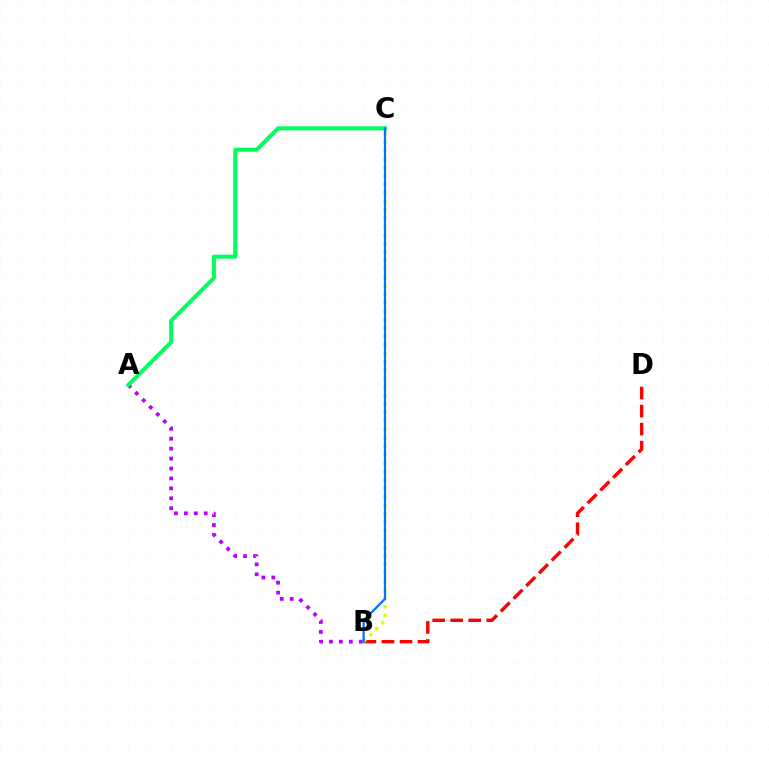{('B', 'D'): [{'color': '#ff0000', 'line_style': 'dashed', 'thickness': 2.45}], ('B', 'C'): [{'color': '#d1ff00', 'line_style': 'dotted', 'thickness': 2.29}, {'color': '#0074ff', 'line_style': 'solid', 'thickness': 1.6}], ('A', 'B'): [{'color': '#b900ff', 'line_style': 'dotted', 'thickness': 2.7}], ('A', 'C'): [{'color': '#00ff5c', 'line_style': 'solid', 'thickness': 2.89}]}